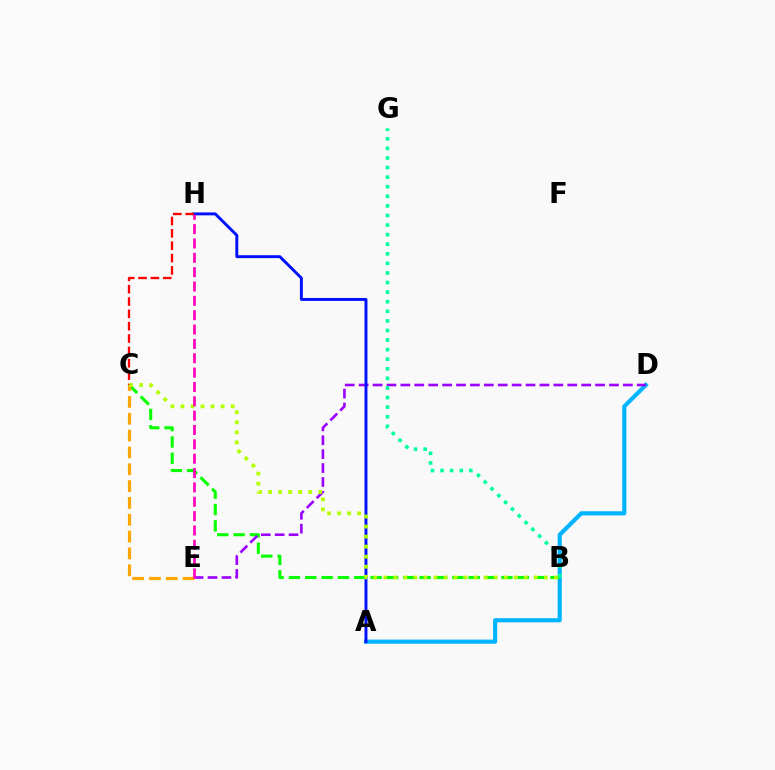{('A', 'D'): [{'color': '#00b5ff', 'line_style': 'solid', 'thickness': 2.98}], ('B', 'C'): [{'color': '#08ff00', 'line_style': 'dashed', 'thickness': 2.22}, {'color': '#b3ff00', 'line_style': 'dotted', 'thickness': 2.73}], ('D', 'E'): [{'color': '#9b00ff', 'line_style': 'dashed', 'thickness': 1.89}], ('A', 'H'): [{'color': '#0010ff', 'line_style': 'solid', 'thickness': 2.1}], ('C', 'H'): [{'color': '#ff0000', 'line_style': 'dashed', 'thickness': 1.68}], ('C', 'E'): [{'color': '#ffa500', 'line_style': 'dashed', 'thickness': 2.29}], ('B', 'G'): [{'color': '#00ff9d', 'line_style': 'dotted', 'thickness': 2.6}], ('E', 'H'): [{'color': '#ff00bd', 'line_style': 'dashed', 'thickness': 1.95}]}